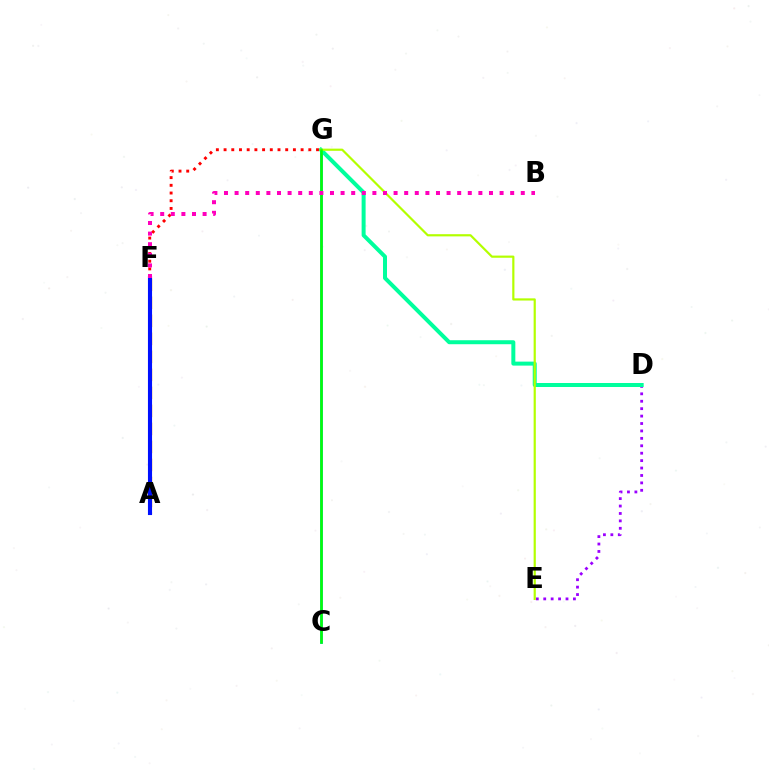{('D', 'E'): [{'color': '#9b00ff', 'line_style': 'dotted', 'thickness': 2.02}], ('C', 'G'): [{'color': '#00b5ff', 'line_style': 'solid', 'thickness': 1.99}, {'color': '#08ff00', 'line_style': 'solid', 'thickness': 1.84}], ('D', 'G'): [{'color': '#00ff9d', 'line_style': 'solid', 'thickness': 2.87}], ('F', 'G'): [{'color': '#ff0000', 'line_style': 'dotted', 'thickness': 2.09}], ('E', 'G'): [{'color': '#b3ff00', 'line_style': 'solid', 'thickness': 1.57}], ('A', 'F'): [{'color': '#ffa500', 'line_style': 'dashed', 'thickness': 2.45}, {'color': '#0010ff', 'line_style': 'solid', 'thickness': 2.95}], ('B', 'F'): [{'color': '#ff00bd', 'line_style': 'dotted', 'thickness': 2.88}]}